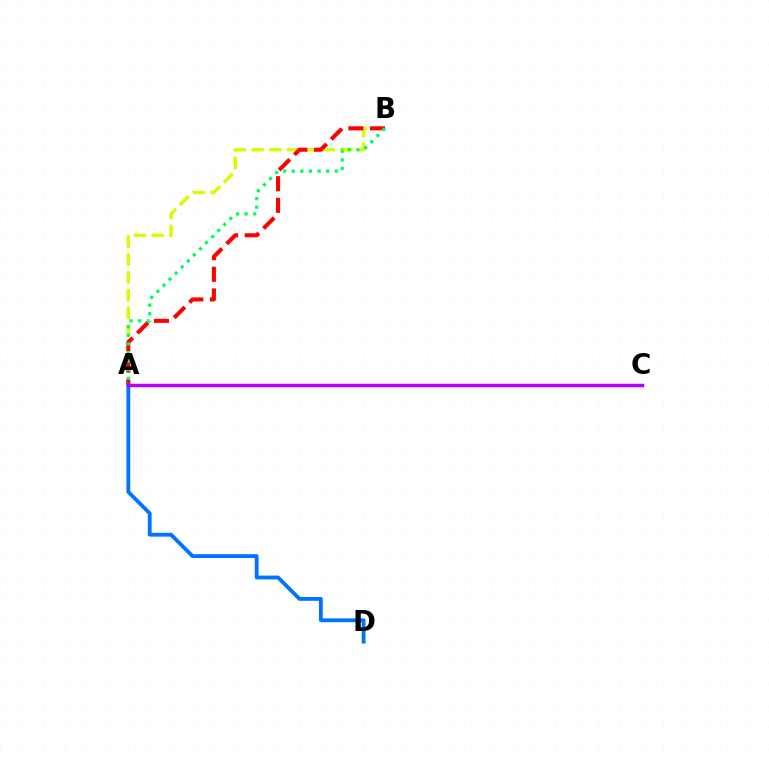{('A', 'B'): [{'color': '#d1ff00', 'line_style': 'dashed', 'thickness': 2.42}, {'color': '#ff0000', 'line_style': 'dashed', 'thickness': 2.94}, {'color': '#00ff5c', 'line_style': 'dotted', 'thickness': 2.34}], ('A', 'D'): [{'color': '#0074ff', 'line_style': 'solid', 'thickness': 2.76}], ('A', 'C'): [{'color': '#b900ff', 'line_style': 'solid', 'thickness': 2.52}]}